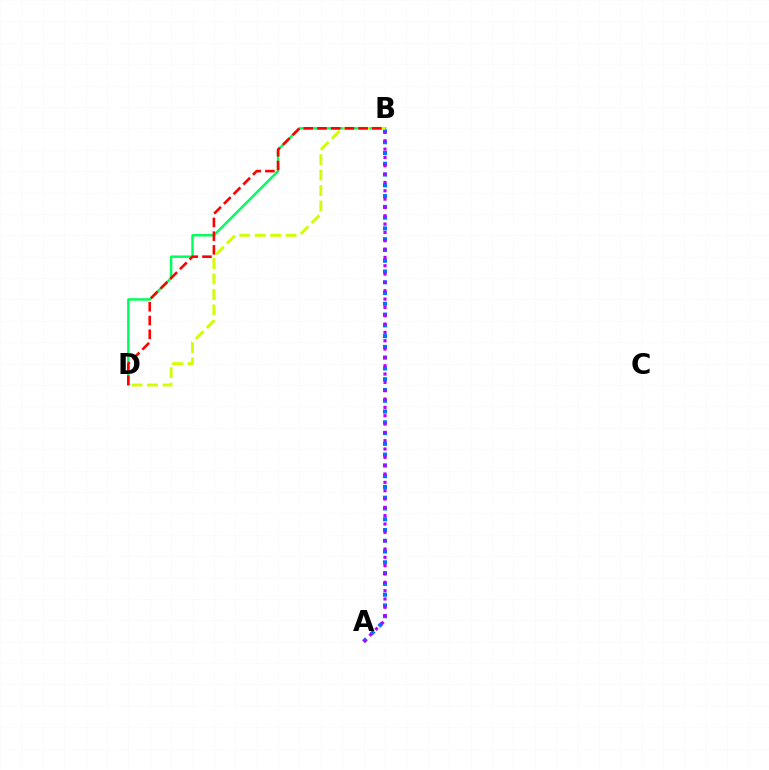{('B', 'D'): [{'color': '#00ff5c', 'line_style': 'solid', 'thickness': 1.78}, {'color': '#d1ff00', 'line_style': 'dashed', 'thickness': 2.1}, {'color': '#ff0000', 'line_style': 'dashed', 'thickness': 1.86}], ('A', 'B'): [{'color': '#0074ff', 'line_style': 'dotted', 'thickness': 2.93}, {'color': '#b900ff', 'line_style': 'dotted', 'thickness': 2.26}]}